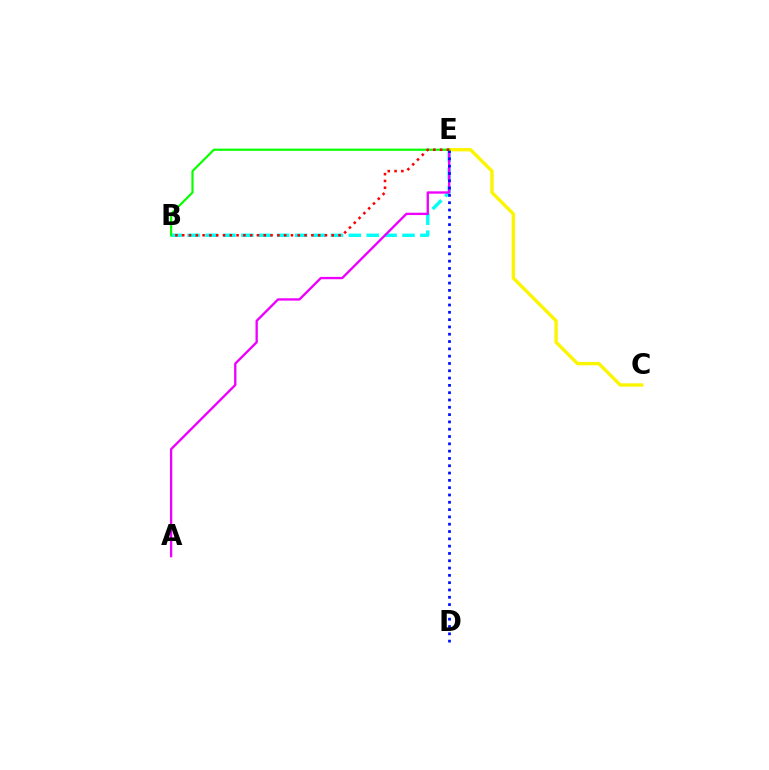{('B', 'E'): [{'color': '#00fff6', 'line_style': 'dashed', 'thickness': 2.43}, {'color': '#08ff00', 'line_style': 'solid', 'thickness': 1.58}, {'color': '#ff0000', 'line_style': 'dotted', 'thickness': 1.85}], ('A', 'E'): [{'color': '#ee00ff', 'line_style': 'solid', 'thickness': 1.68}], ('C', 'E'): [{'color': '#fcf500', 'line_style': 'solid', 'thickness': 2.42}], ('D', 'E'): [{'color': '#0010ff', 'line_style': 'dotted', 'thickness': 1.99}]}